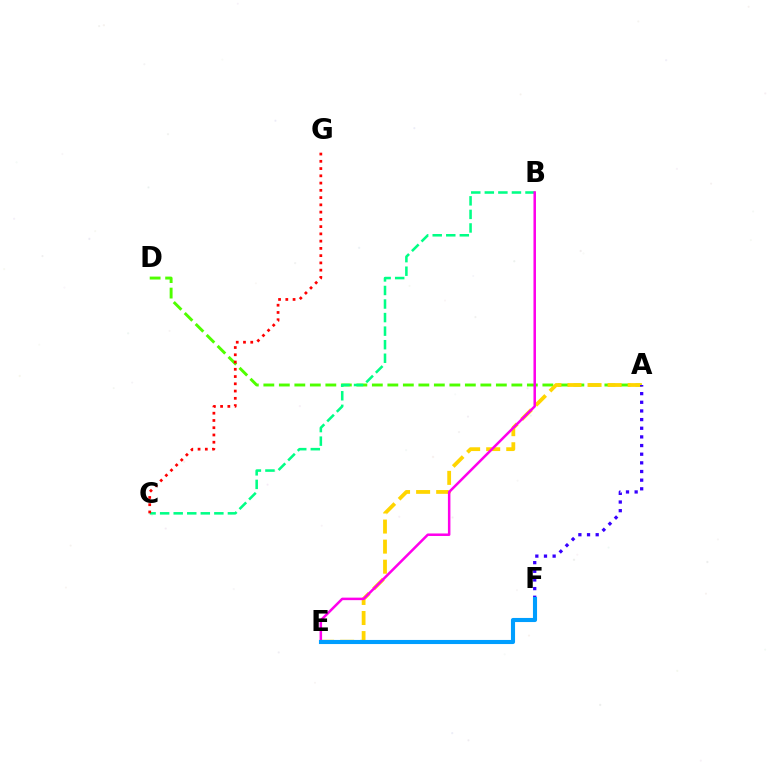{('A', 'D'): [{'color': '#4fff00', 'line_style': 'dashed', 'thickness': 2.11}], ('A', 'E'): [{'color': '#ffd500', 'line_style': 'dashed', 'thickness': 2.73}], ('A', 'F'): [{'color': '#3700ff', 'line_style': 'dotted', 'thickness': 2.35}], ('B', 'C'): [{'color': '#00ff86', 'line_style': 'dashed', 'thickness': 1.84}], ('C', 'G'): [{'color': '#ff0000', 'line_style': 'dotted', 'thickness': 1.97}], ('B', 'E'): [{'color': '#ff00ed', 'line_style': 'solid', 'thickness': 1.81}], ('E', 'F'): [{'color': '#009eff', 'line_style': 'solid', 'thickness': 2.96}]}